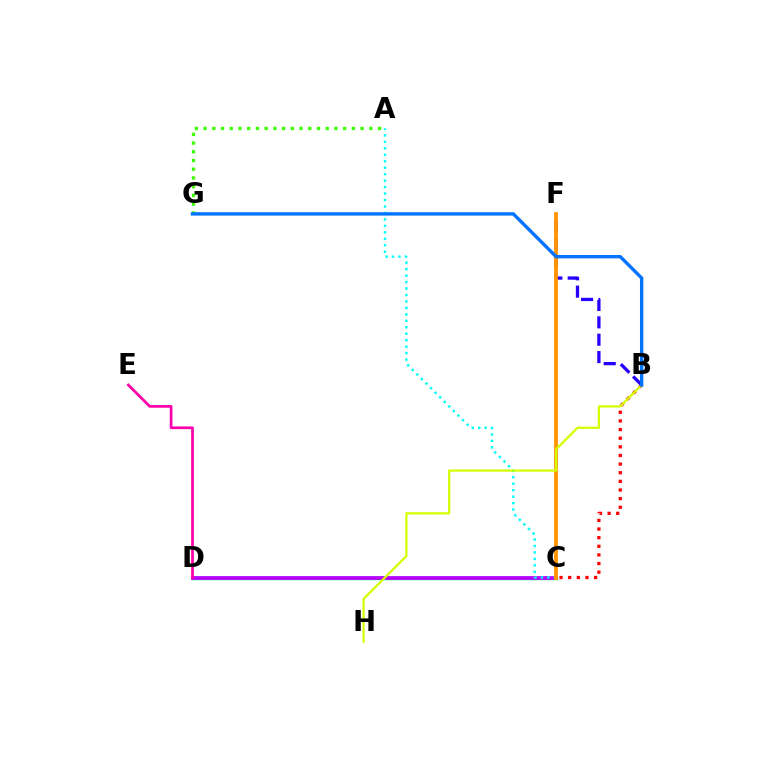{('C', 'D'): [{'color': '#00ff5c', 'line_style': 'solid', 'thickness': 2.45}, {'color': '#b900ff', 'line_style': 'solid', 'thickness': 2.69}], ('B', 'C'): [{'color': '#ff0000', 'line_style': 'dotted', 'thickness': 2.35}], ('B', 'F'): [{'color': '#2500ff', 'line_style': 'dashed', 'thickness': 2.36}], ('A', 'C'): [{'color': '#00fff6', 'line_style': 'dotted', 'thickness': 1.76}], ('C', 'F'): [{'color': '#ff9400', 'line_style': 'solid', 'thickness': 2.73}], ('B', 'H'): [{'color': '#d1ff00', 'line_style': 'solid', 'thickness': 1.61}], ('A', 'G'): [{'color': '#3dff00', 'line_style': 'dotted', 'thickness': 2.37}], ('B', 'G'): [{'color': '#0074ff', 'line_style': 'solid', 'thickness': 2.44}], ('D', 'E'): [{'color': '#ff00ac', 'line_style': 'solid', 'thickness': 1.95}]}